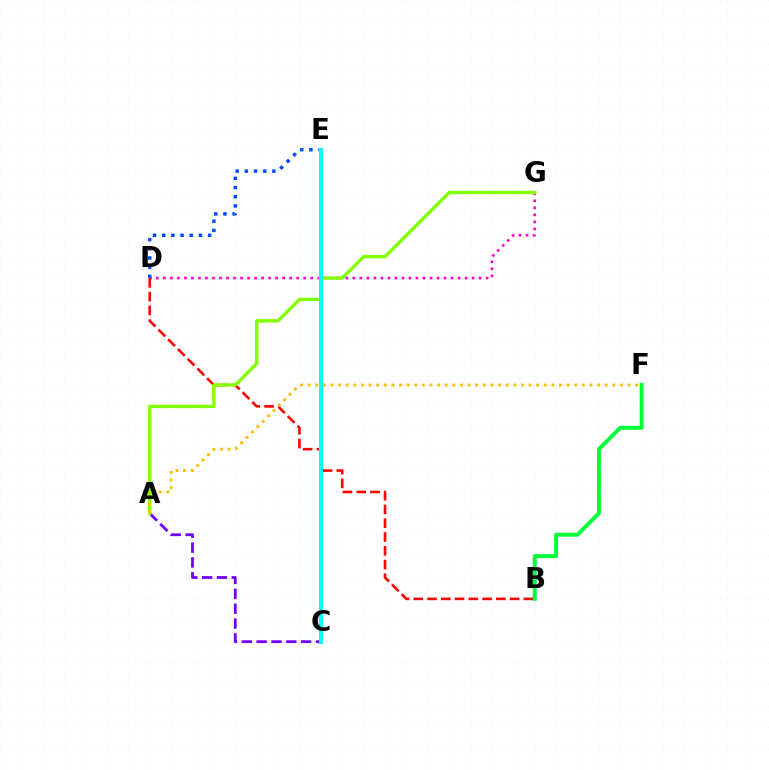{('A', 'C'): [{'color': '#7200ff', 'line_style': 'dashed', 'thickness': 2.02}], ('D', 'G'): [{'color': '#ff00cf', 'line_style': 'dotted', 'thickness': 1.91}], ('B', 'D'): [{'color': '#ff0000', 'line_style': 'dashed', 'thickness': 1.87}], ('B', 'F'): [{'color': '#00ff39', 'line_style': 'solid', 'thickness': 2.84}], ('D', 'E'): [{'color': '#004bff', 'line_style': 'dotted', 'thickness': 2.49}], ('A', 'G'): [{'color': '#84ff00', 'line_style': 'solid', 'thickness': 2.46}], ('A', 'F'): [{'color': '#ffbd00', 'line_style': 'dotted', 'thickness': 2.07}], ('C', 'E'): [{'color': '#00fff6', 'line_style': 'solid', 'thickness': 2.87}]}